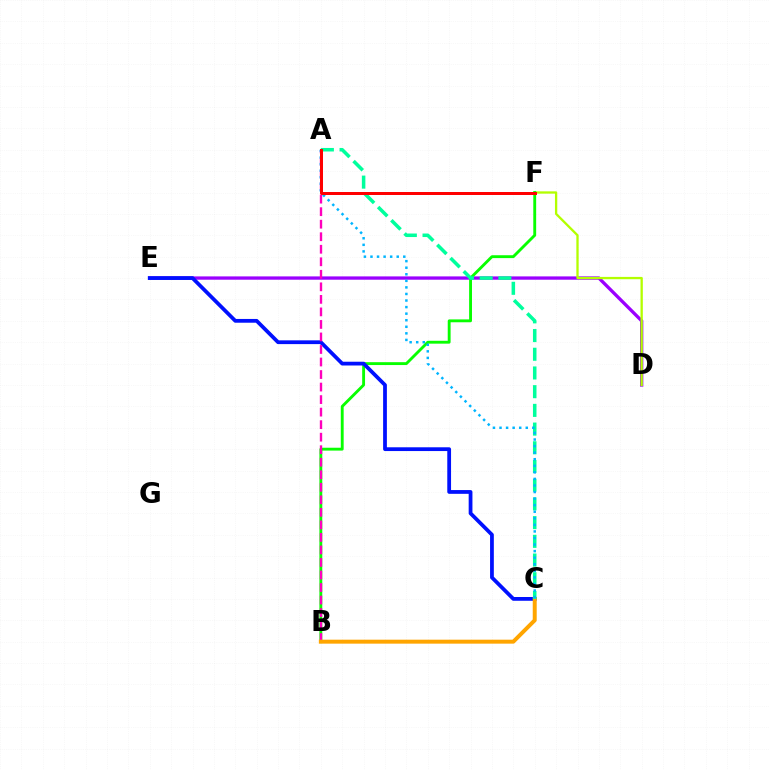{('D', 'E'): [{'color': '#9b00ff', 'line_style': 'solid', 'thickness': 2.38}], ('D', 'F'): [{'color': '#b3ff00', 'line_style': 'solid', 'thickness': 1.66}], ('B', 'F'): [{'color': '#08ff00', 'line_style': 'solid', 'thickness': 2.07}], ('C', 'E'): [{'color': '#0010ff', 'line_style': 'solid', 'thickness': 2.71}], ('A', 'B'): [{'color': '#ff00bd', 'line_style': 'dashed', 'thickness': 1.7}], ('B', 'C'): [{'color': '#ffa500', 'line_style': 'solid', 'thickness': 2.86}], ('A', 'C'): [{'color': '#00ff9d', 'line_style': 'dashed', 'thickness': 2.54}, {'color': '#00b5ff', 'line_style': 'dotted', 'thickness': 1.78}], ('A', 'F'): [{'color': '#ff0000', 'line_style': 'solid', 'thickness': 2.16}]}